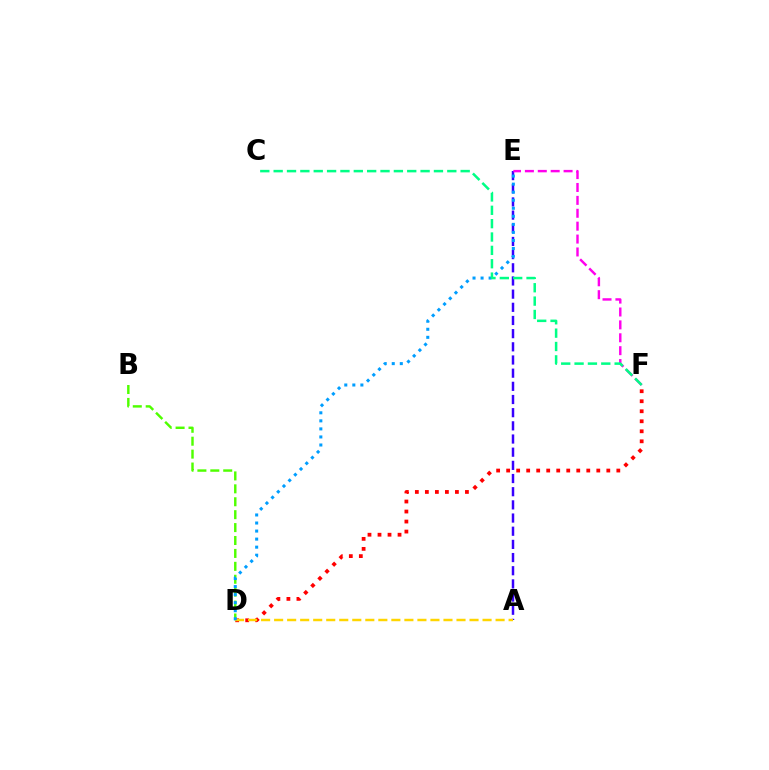{('D', 'F'): [{'color': '#ff0000', 'line_style': 'dotted', 'thickness': 2.72}], ('A', 'E'): [{'color': '#3700ff', 'line_style': 'dashed', 'thickness': 1.79}], ('B', 'D'): [{'color': '#4fff00', 'line_style': 'dashed', 'thickness': 1.75}], ('E', 'F'): [{'color': '#ff00ed', 'line_style': 'dashed', 'thickness': 1.75}], ('A', 'D'): [{'color': '#ffd500', 'line_style': 'dashed', 'thickness': 1.77}], ('D', 'E'): [{'color': '#009eff', 'line_style': 'dotted', 'thickness': 2.19}], ('C', 'F'): [{'color': '#00ff86', 'line_style': 'dashed', 'thickness': 1.81}]}